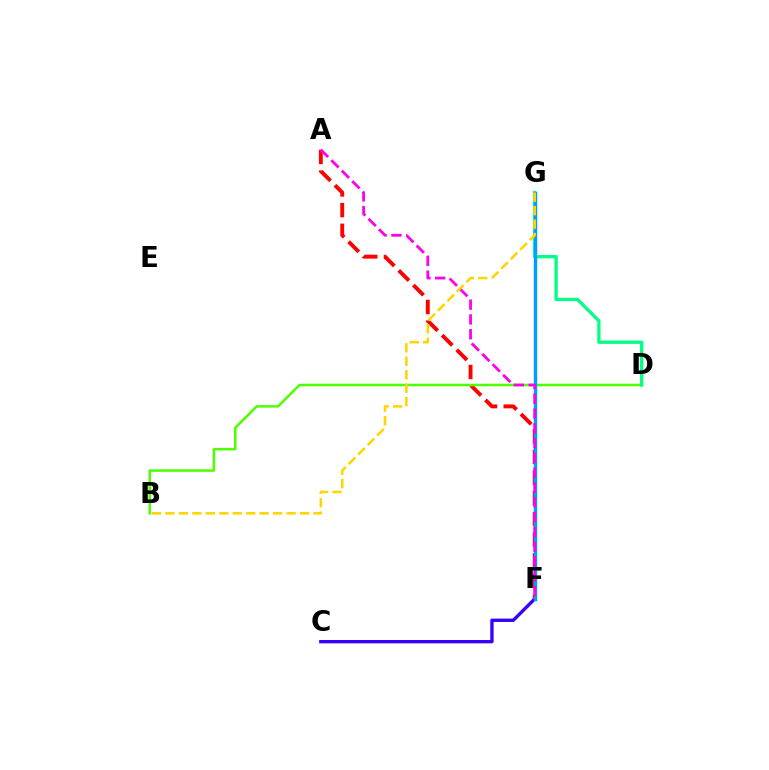{('C', 'F'): [{'color': '#3700ff', 'line_style': 'solid', 'thickness': 2.41}], ('A', 'F'): [{'color': '#ff0000', 'line_style': 'dashed', 'thickness': 2.81}, {'color': '#ff00ed', 'line_style': 'dashed', 'thickness': 2.01}], ('B', 'D'): [{'color': '#4fff00', 'line_style': 'solid', 'thickness': 1.82}], ('D', 'G'): [{'color': '#00ff86', 'line_style': 'solid', 'thickness': 2.38}], ('F', 'G'): [{'color': '#009eff', 'line_style': 'solid', 'thickness': 2.47}], ('B', 'G'): [{'color': '#ffd500', 'line_style': 'dashed', 'thickness': 1.83}]}